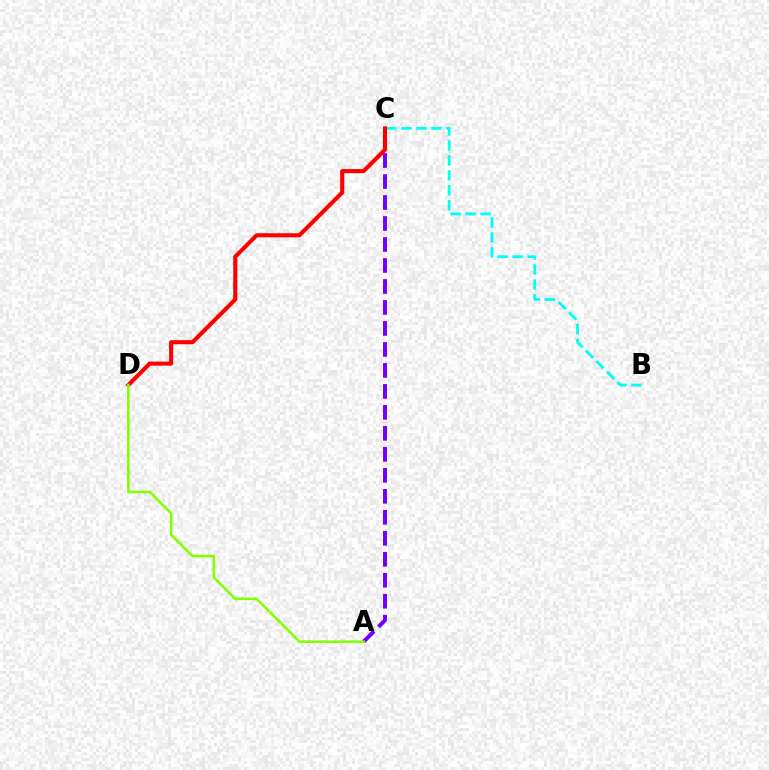{('B', 'C'): [{'color': '#00fff6', 'line_style': 'dashed', 'thickness': 2.03}], ('A', 'C'): [{'color': '#7200ff', 'line_style': 'dashed', 'thickness': 2.85}], ('C', 'D'): [{'color': '#ff0000', 'line_style': 'solid', 'thickness': 2.94}], ('A', 'D'): [{'color': '#84ff00', 'line_style': 'solid', 'thickness': 1.83}]}